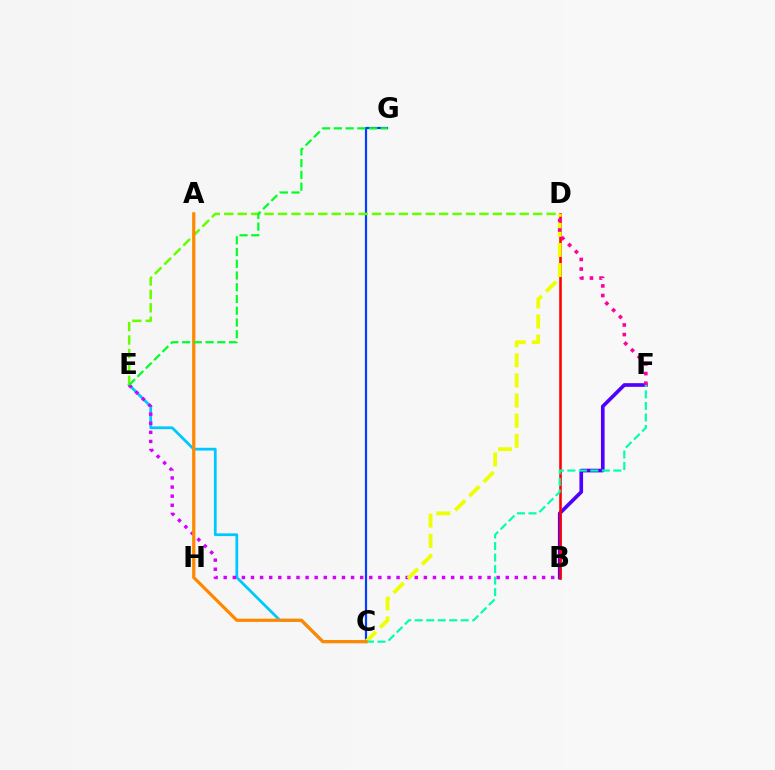{('B', 'F'): [{'color': '#4f00ff', 'line_style': 'solid', 'thickness': 2.64}], ('C', 'E'): [{'color': '#00c7ff', 'line_style': 'solid', 'thickness': 1.98}], ('B', 'E'): [{'color': '#d600ff', 'line_style': 'dotted', 'thickness': 2.47}], ('B', 'D'): [{'color': '#ff0000', 'line_style': 'solid', 'thickness': 1.86}], ('C', 'G'): [{'color': '#003fff', 'line_style': 'solid', 'thickness': 1.59}], ('D', 'E'): [{'color': '#66ff00', 'line_style': 'dashed', 'thickness': 1.82}], ('C', 'D'): [{'color': '#eeff00', 'line_style': 'dashed', 'thickness': 2.73}], ('C', 'F'): [{'color': '#00ffaf', 'line_style': 'dashed', 'thickness': 1.56}], ('A', 'C'): [{'color': '#ff8800', 'line_style': 'solid', 'thickness': 2.32}], ('D', 'F'): [{'color': '#ff00a0', 'line_style': 'dotted', 'thickness': 2.61}], ('E', 'G'): [{'color': '#00ff27', 'line_style': 'dashed', 'thickness': 1.6}]}